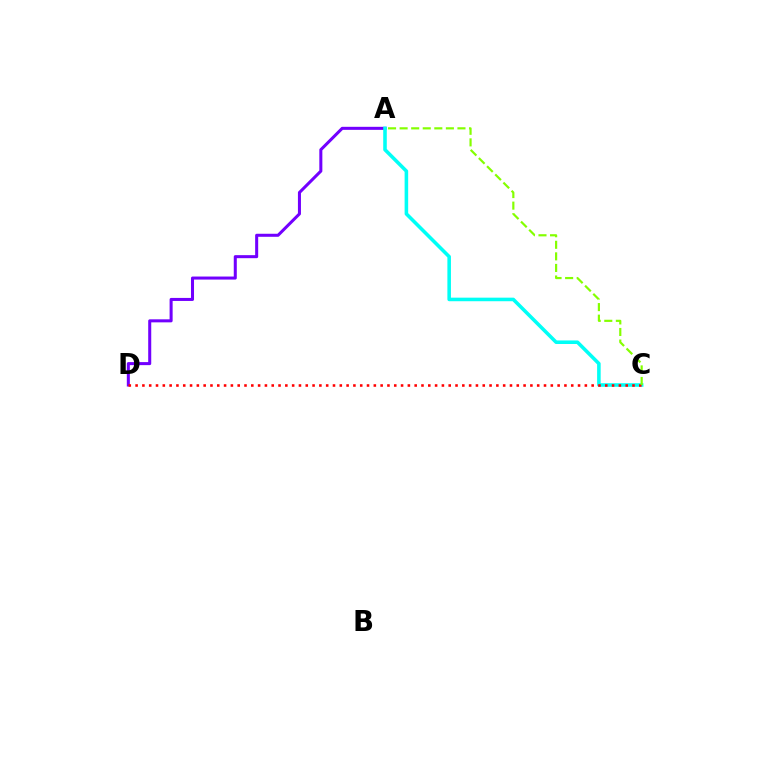{('A', 'D'): [{'color': '#7200ff', 'line_style': 'solid', 'thickness': 2.18}], ('A', 'C'): [{'color': '#00fff6', 'line_style': 'solid', 'thickness': 2.57}, {'color': '#84ff00', 'line_style': 'dashed', 'thickness': 1.57}], ('C', 'D'): [{'color': '#ff0000', 'line_style': 'dotted', 'thickness': 1.85}]}